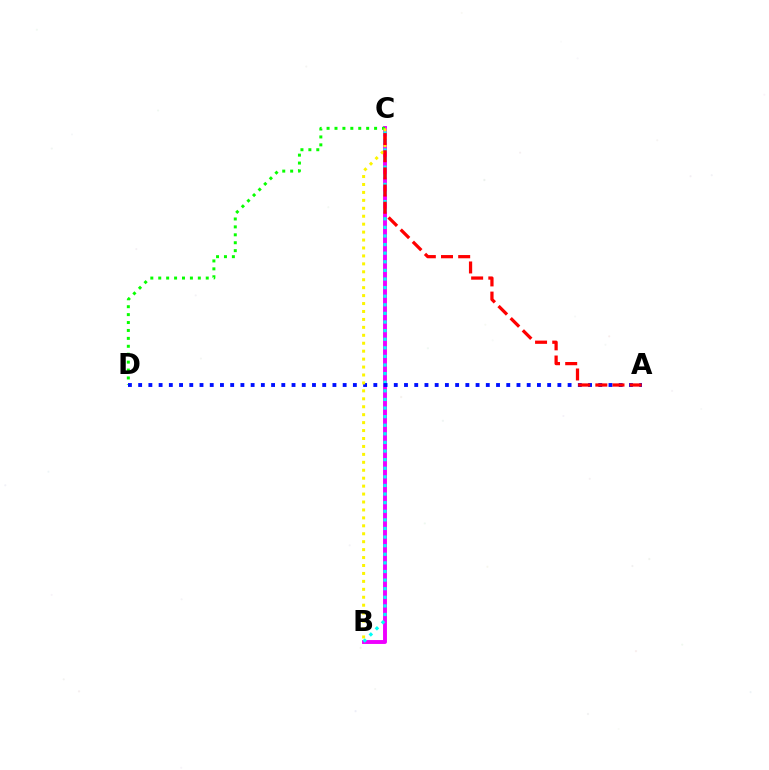{('B', 'C'): [{'color': '#ee00ff', 'line_style': 'solid', 'thickness': 2.81}, {'color': '#00fff6', 'line_style': 'dotted', 'thickness': 2.34}, {'color': '#fcf500', 'line_style': 'dotted', 'thickness': 2.16}], ('C', 'D'): [{'color': '#08ff00', 'line_style': 'dotted', 'thickness': 2.15}], ('A', 'D'): [{'color': '#0010ff', 'line_style': 'dotted', 'thickness': 2.78}], ('A', 'C'): [{'color': '#ff0000', 'line_style': 'dashed', 'thickness': 2.33}]}